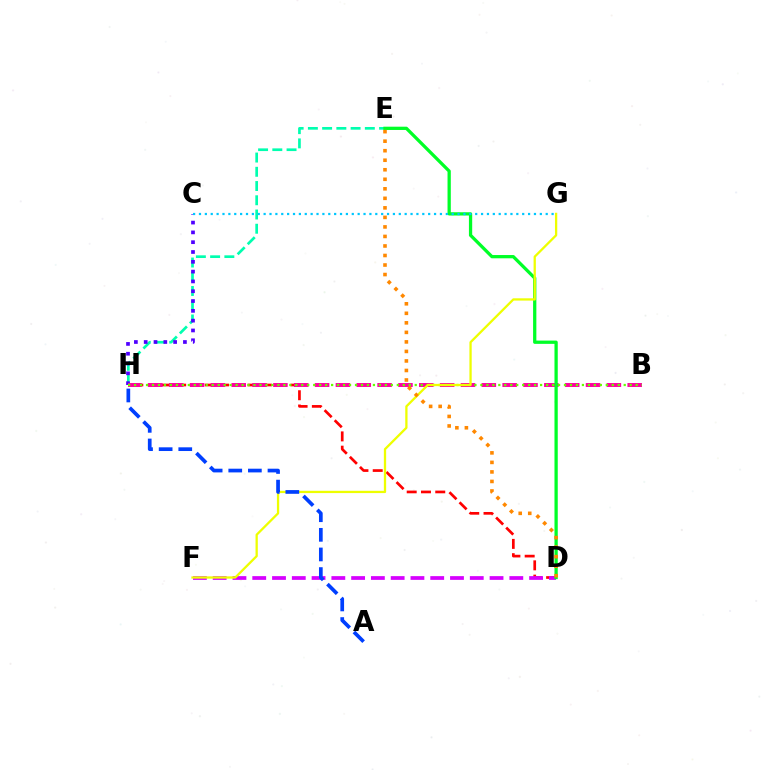{('E', 'H'): [{'color': '#00ffaf', 'line_style': 'dashed', 'thickness': 1.93}], ('D', 'H'): [{'color': '#ff0000', 'line_style': 'dashed', 'thickness': 1.94}], ('C', 'H'): [{'color': '#4f00ff', 'line_style': 'dotted', 'thickness': 2.66}], ('B', 'H'): [{'color': '#ff00a0', 'line_style': 'dashed', 'thickness': 2.83}, {'color': '#66ff00', 'line_style': 'dotted', 'thickness': 1.62}], ('D', 'F'): [{'color': '#d600ff', 'line_style': 'dashed', 'thickness': 2.69}], ('D', 'E'): [{'color': '#00ff27', 'line_style': 'solid', 'thickness': 2.35}, {'color': '#ff8800', 'line_style': 'dotted', 'thickness': 2.59}], ('F', 'G'): [{'color': '#eeff00', 'line_style': 'solid', 'thickness': 1.65}], ('A', 'H'): [{'color': '#003fff', 'line_style': 'dashed', 'thickness': 2.67}], ('C', 'G'): [{'color': '#00c7ff', 'line_style': 'dotted', 'thickness': 1.6}]}